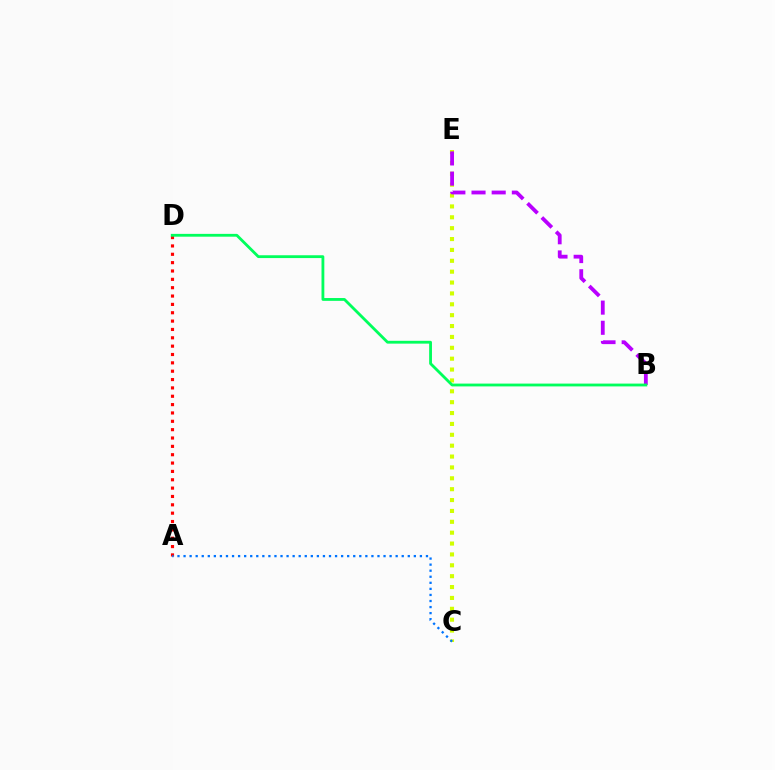{('C', 'E'): [{'color': '#d1ff00', 'line_style': 'dotted', 'thickness': 2.95}], ('A', 'D'): [{'color': '#ff0000', 'line_style': 'dotted', 'thickness': 2.27}], ('B', 'E'): [{'color': '#b900ff', 'line_style': 'dashed', 'thickness': 2.74}], ('A', 'C'): [{'color': '#0074ff', 'line_style': 'dotted', 'thickness': 1.65}], ('B', 'D'): [{'color': '#00ff5c', 'line_style': 'solid', 'thickness': 2.03}]}